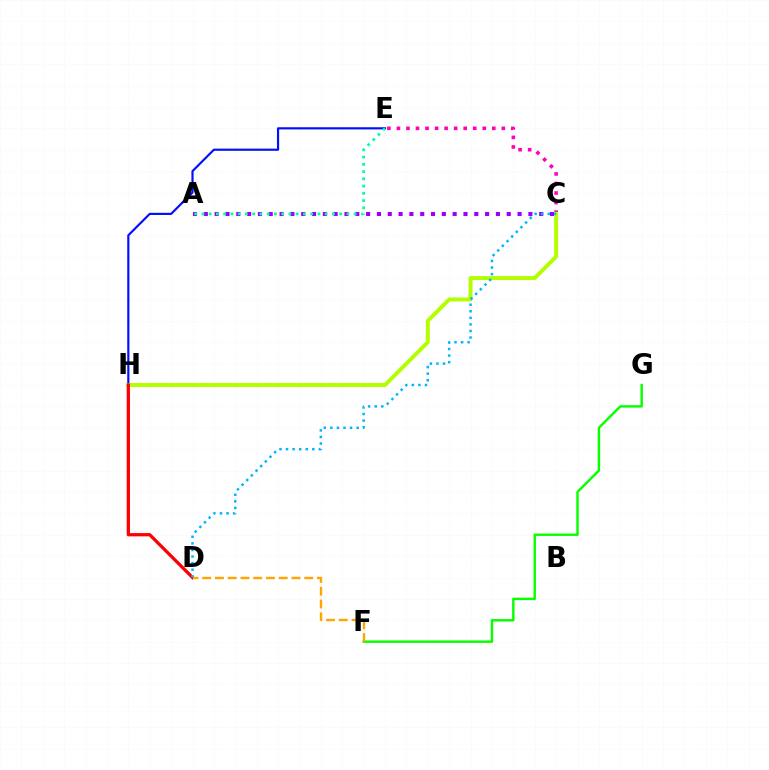{('E', 'H'): [{'color': '#0010ff', 'line_style': 'solid', 'thickness': 1.56}], ('A', 'C'): [{'color': '#9b00ff', 'line_style': 'dotted', 'thickness': 2.94}], ('F', 'G'): [{'color': '#08ff00', 'line_style': 'solid', 'thickness': 1.75}], ('C', 'E'): [{'color': '#ff00bd', 'line_style': 'dotted', 'thickness': 2.59}], ('C', 'H'): [{'color': '#b3ff00', 'line_style': 'solid', 'thickness': 2.86}], ('D', 'H'): [{'color': '#ff0000', 'line_style': 'solid', 'thickness': 2.36}], ('A', 'E'): [{'color': '#00ff9d', 'line_style': 'dotted', 'thickness': 1.97}], ('C', 'D'): [{'color': '#00b5ff', 'line_style': 'dotted', 'thickness': 1.79}], ('D', 'F'): [{'color': '#ffa500', 'line_style': 'dashed', 'thickness': 1.73}]}